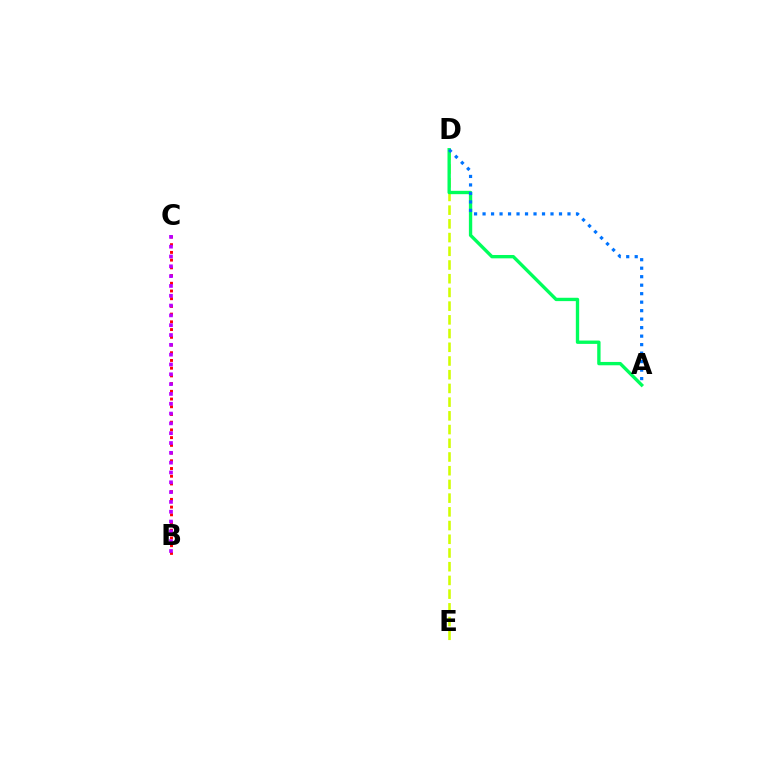{('D', 'E'): [{'color': '#d1ff00', 'line_style': 'dashed', 'thickness': 1.86}], ('A', 'D'): [{'color': '#00ff5c', 'line_style': 'solid', 'thickness': 2.41}, {'color': '#0074ff', 'line_style': 'dotted', 'thickness': 2.31}], ('B', 'C'): [{'color': '#ff0000', 'line_style': 'dotted', 'thickness': 2.1}, {'color': '#b900ff', 'line_style': 'dotted', 'thickness': 2.67}]}